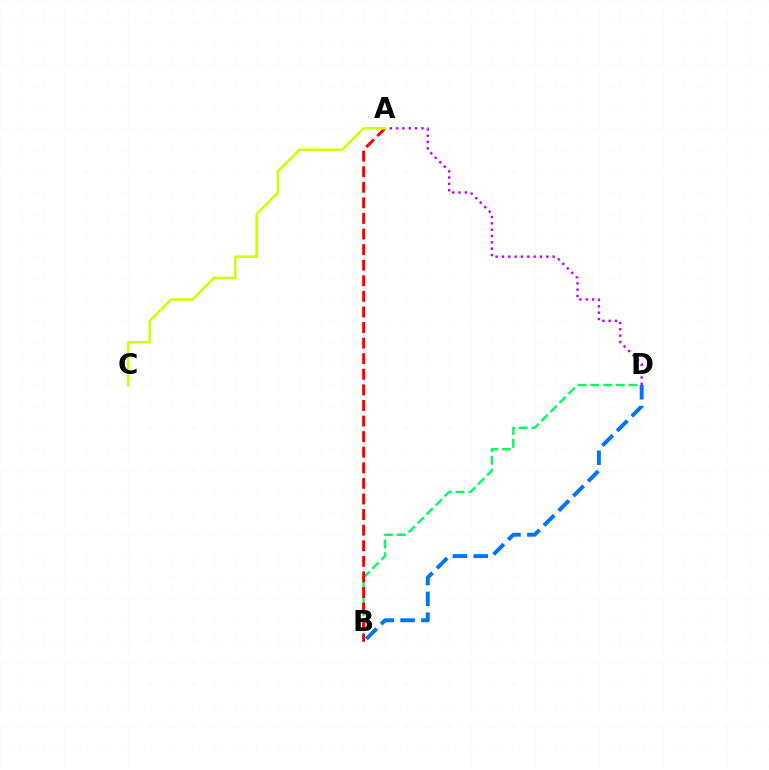{('B', 'D'): [{'color': '#00ff5c', 'line_style': 'dashed', 'thickness': 1.73}, {'color': '#0074ff', 'line_style': 'dashed', 'thickness': 2.83}], ('A', 'D'): [{'color': '#b900ff', 'line_style': 'dotted', 'thickness': 1.72}], ('A', 'B'): [{'color': '#ff0000', 'line_style': 'dashed', 'thickness': 2.12}], ('A', 'C'): [{'color': '#d1ff00', 'line_style': 'solid', 'thickness': 1.83}]}